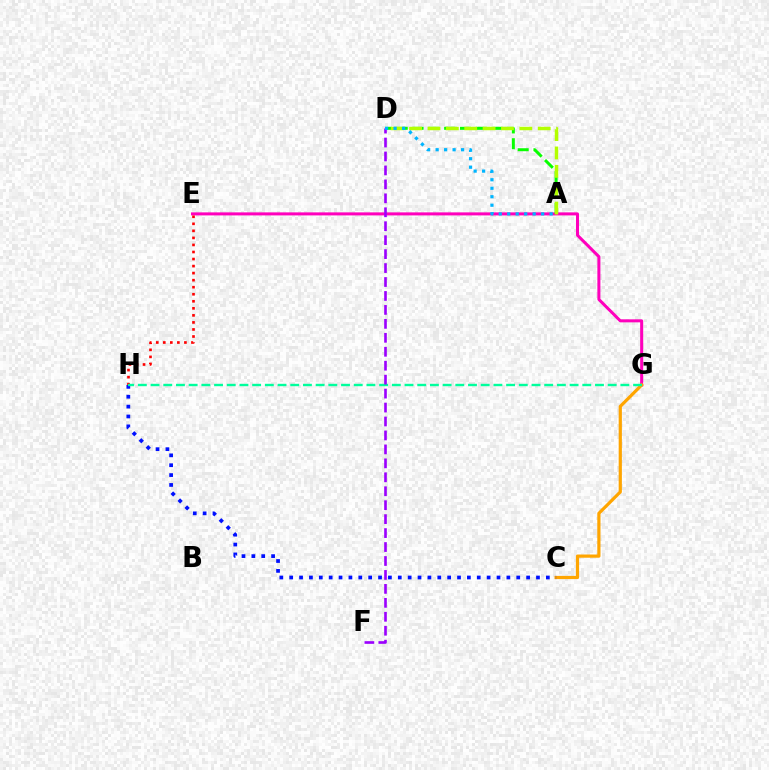{('E', 'G'): [{'color': '#ff00bd', 'line_style': 'solid', 'thickness': 2.18}], ('A', 'D'): [{'color': '#08ff00', 'line_style': 'dashed', 'thickness': 2.15}, {'color': '#b3ff00', 'line_style': 'dashed', 'thickness': 2.5}, {'color': '#00b5ff', 'line_style': 'dotted', 'thickness': 2.31}], ('C', 'G'): [{'color': '#ffa500', 'line_style': 'solid', 'thickness': 2.31}], ('E', 'H'): [{'color': '#ff0000', 'line_style': 'dotted', 'thickness': 1.91}], ('C', 'H'): [{'color': '#0010ff', 'line_style': 'dotted', 'thickness': 2.68}], ('G', 'H'): [{'color': '#00ff9d', 'line_style': 'dashed', 'thickness': 1.72}], ('D', 'F'): [{'color': '#9b00ff', 'line_style': 'dashed', 'thickness': 1.89}]}